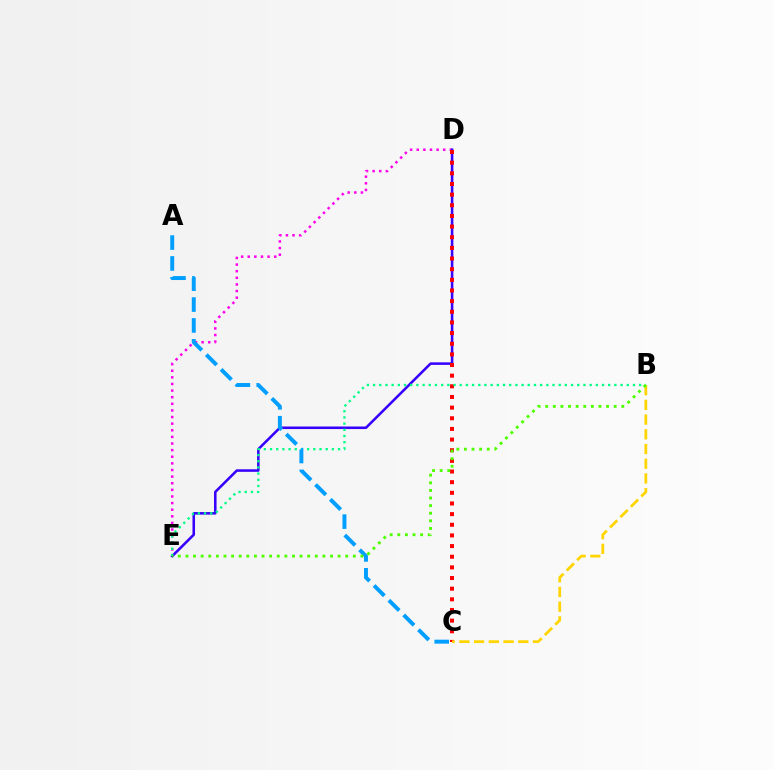{('D', 'E'): [{'color': '#ff00ed', 'line_style': 'dotted', 'thickness': 1.8}, {'color': '#3700ff', 'line_style': 'solid', 'thickness': 1.84}], ('C', 'D'): [{'color': '#ff0000', 'line_style': 'dotted', 'thickness': 2.89}], ('B', 'E'): [{'color': '#00ff86', 'line_style': 'dotted', 'thickness': 1.68}, {'color': '#4fff00', 'line_style': 'dotted', 'thickness': 2.07}], ('A', 'C'): [{'color': '#009eff', 'line_style': 'dashed', 'thickness': 2.84}], ('B', 'C'): [{'color': '#ffd500', 'line_style': 'dashed', 'thickness': 2.0}]}